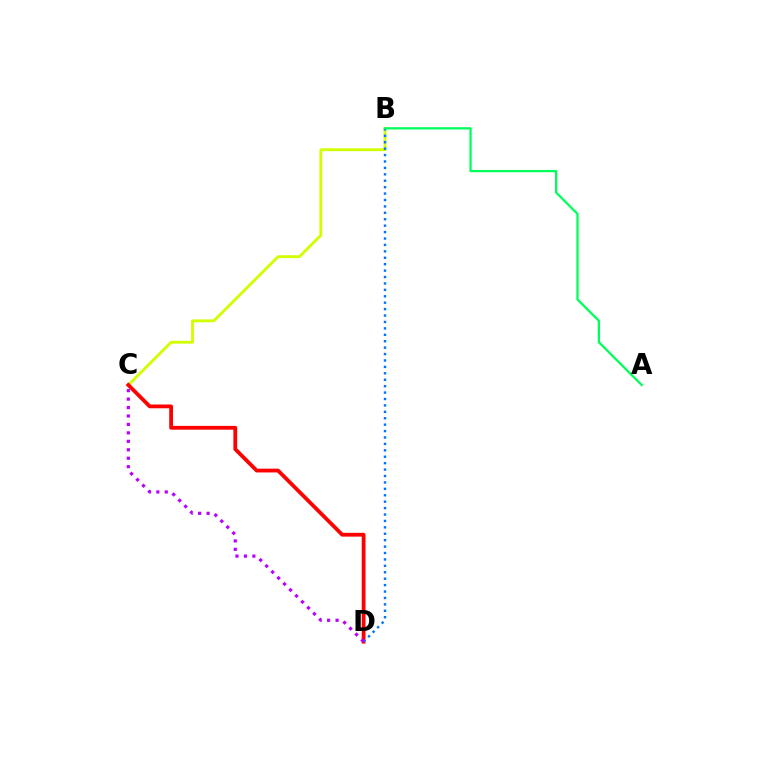{('B', 'C'): [{'color': '#d1ff00', 'line_style': 'solid', 'thickness': 2.06}], ('C', 'D'): [{'color': '#ff0000', 'line_style': 'solid', 'thickness': 2.73}, {'color': '#b900ff', 'line_style': 'dotted', 'thickness': 2.29}], ('B', 'D'): [{'color': '#0074ff', 'line_style': 'dotted', 'thickness': 1.74}], ('A', 'B'): [{'color': '#00ff5c', 'line_style': 'solid', 'thickness': 1.64}]}